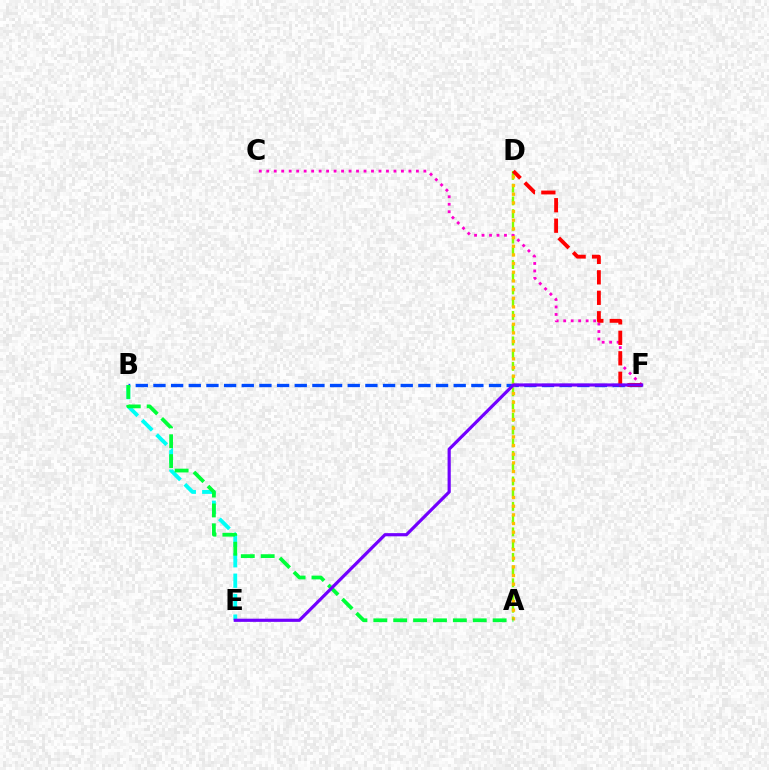{('A', 'D'): [{'color': '#84ff00', 'line_style': 'dashed', 'thickness': 1.73}, {'color': '#ffbd00', 'line_style': 'dotted', 'thickness': 2.35}], ('C', 'F'): [{'color': '#ff00cf', 'line_style': 'dotted', 'thickness': 2.03}], ('B', 'F'): [{'color': '#004bff', 'line_style': 'dashed', 'thickness': 2.4}], ('B', 'E'): [{'color': '#00fff6', 'line_style': 'dashed', 'thickness': 2.78}], ('D', 'F'): [{'color': '#ff0000', 'line_style': 'dashed', 'thickness': 2.78}], ('A', 'B'): [{'color': '#00ff39', 'line_style': 'dashed', 'thickness': 2.7}], ('E', 'F'): [{'color': '#7200ff', 'line_style': 'solid', 'thickness': 2.28}]}